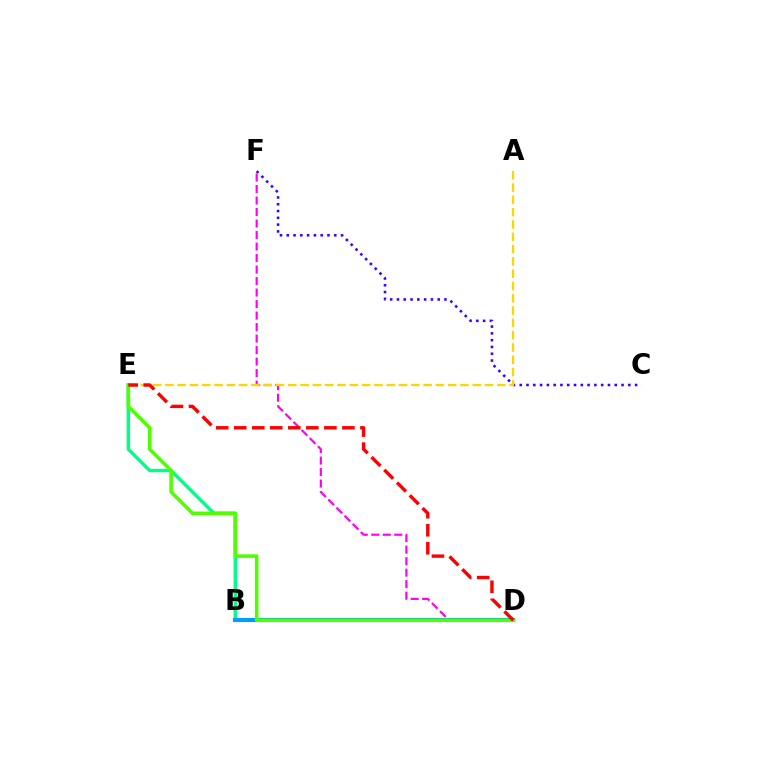{('C', 'F'): [{'color': '#3700ff', 'line_style': 'dotted', 'thickness': 1.84}], ('B', 'E'): [{'color': '#00ff86', 'line_style': 'solid', 'thickness': 2.47}], ('D', 'F'): [{'color': '#ff00ed', 'line_style': 'dashed', 'thickness': 1.56}], ('A', 'E'): [{'color': '#ffd500', 'line_style': 'dashed', 'thickness': 1.67}], ('B', 'D'): [{'color': '#009eff', 'line_style': 'solid', 'thickness': 2.95}], ('D', 'E'): [{'color': '#4fff00', 'line_style': 'solid', 'thickness': 2.56}, {'color': '#ff0000', 'line_style': 'dashed', 'thickness': 2.45}]}